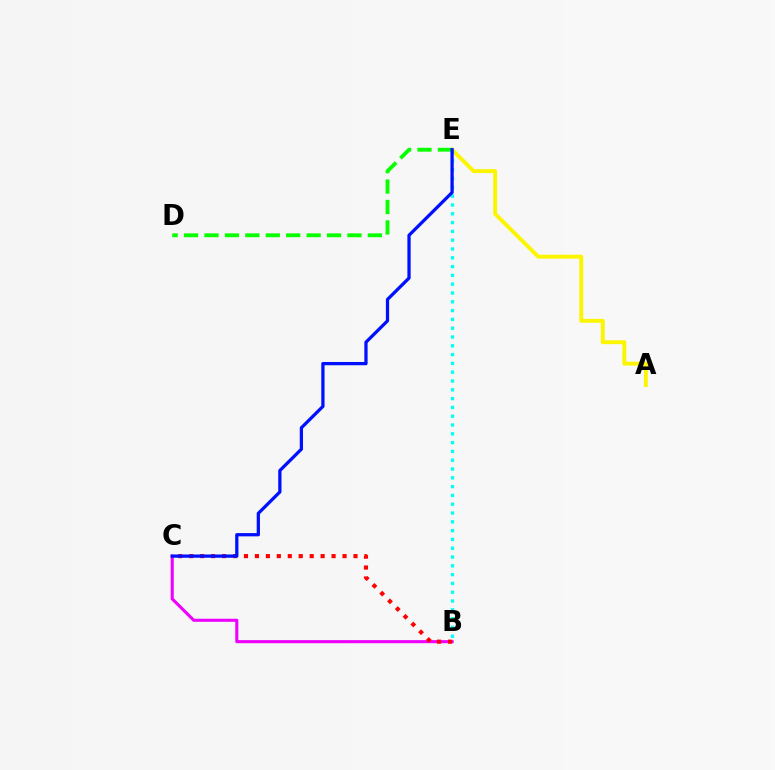{('B', 'C'): [{'color': '#ee00ff', 'line_style': 'solid', 'thickness': 2.22}, {'color': '#ff0000', 'line_style': 'dotted', 'thickness': 2.98}], ('A', 'E'): [{'color': '#fcf500', 'line_style': 'solid', 'thickness': 2.82}], ('B', 'E'): [{'color': '#00fff6', 'line_style': 'dotted', 'thickness': 2.39}], ('D', 'E'): [{'color': '#08ff00', 'line_style': 'dashed', 'thickness': 2.78}], ('C', 'E'): [{'color': '#0010ff', 'line_style': 'solid', 'thickness': 2.35}]}